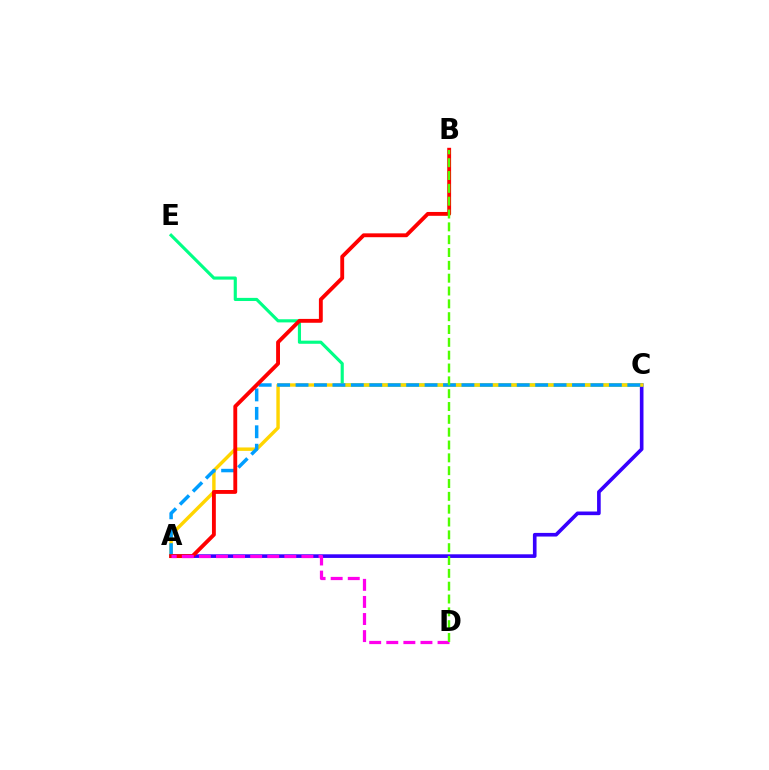{('A', 'C'): [{'color': '#3700ff', 'line_style': 'solid', 'thickness': 2.62}, {'color': '#ffd500', 'line_style': 'solid', 'thickness': 2.46}, {'color': '#009eff', 'line_style': 'dashed', 'thickness': 2.5}], ('C', 'E'): [{'color': '#00ff86', 'line_style': 'solid', 'thickness': 2.26}], ('A', 'B'): [{'color': '#ff0000', 'line_style': 'solid', 'thickness': 2.78}], ('A', 'D'): [{'color': '#ff00ed', 'line_style': 'dashed', 'thickness': 2.32}], ('B', 'D'): [{'color': '#4fff00', 'line_style': 'dashed', 'thickness': 1.74}]}